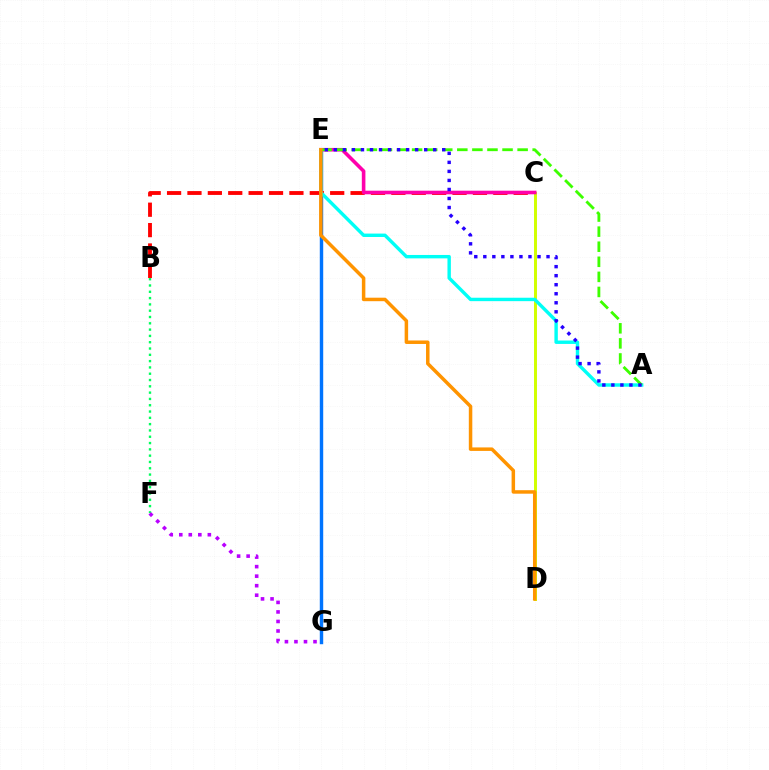{('E', 'G'): [{'color': '#0074ff', 'line_style': 'solid', 'thickness': 2.46}], ('B', 'F'): [{'color': '#00ff5c', 'line_style': 'dotted', 'thickness': 1.71}], ('B', 'C'): [{'color': '#ff0000', 'line_style': 'dashed', 'thickness': 2.77}], ('C', 'D'): [{'color': '#d1ff00', 'line_style': 'solid', 'thickness': 2.13}], ('C', 'E'): [{'color': '#ff00ac', 'line_style': 'solid', 'thickness': 2.59}], ('A', 'E'): [{'color': '#00fff6', 'line_style': 'solid', 'thickness': 2.46}, {'color': '#3dff00', 'line_style': 'dashed', 'thickness': 2.05}, {'color': '#2500ff', 'line_style': 'dotted', 'thickness': 2.45}], ('F', 'G'): [{'color': '#b900ff', 'line_style': 'dotted', 'thickness': 2.59}], ('D', 'E'): [{'color': '#ff9400', 'line_style': 'solid', 'thickness': 2.52}]}